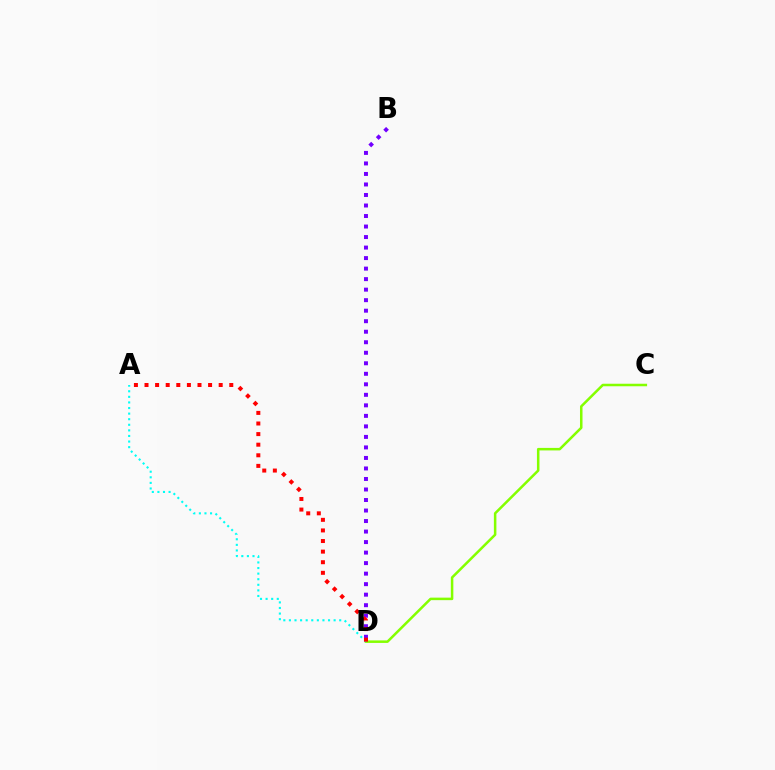{('B', 'D'): [{'color': '#7200ff', 'line_style': 'dotted', 'thickness': 2.86}], ('C', 'D'): [{'color': '#84ff00', 'line_style': 'solid', 'thickness': 1.82}], ('A', 'D'): [{'color': '#00fff6', 'line_style': 'dotted', 'thickness': 1.52}, {'color': '#ff0000', 'line_style': 'dotted', 'thickness': 2.88}]}